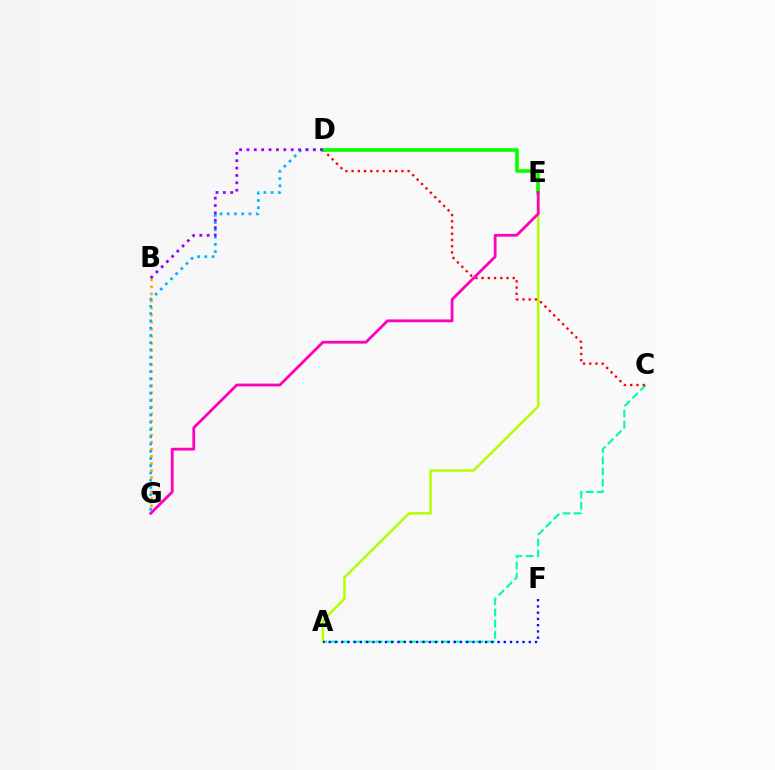{('B', 'G'): [{'color': '#ffa500', 'line_style': 'dotted', 'thickness': 1.92}], ('A', 'C'): [{'color': '#00ff9d', 'line_style': 'dashed', 'thickness': 1.52}], ('A', 'E'): [{'color': '#b3ff00', 'line_style': 'solid', 'thickness': 1.79}], ('A', 'F'): [{'color': '#0010ff', 'line_style': 'dotted', 'thickness': 1.7}], ('C', 'D'): [{'color': '#ff0000', 'line_style': 'dotted', 'thickness': 1.69}], ('D', 'E'): [{'color': '#08ff00', 'line_style': 'solid', 'thickness': 2.6}], ('D', 'G'): [{'color': '#00b5ff', 'line_style': 'dotted', 'thickness': 1.97}], ('B', 'D'): [{'color': '#9b00ff', 'line_style': 'dotted', 'thickness': 2.0}], ('E', 'G'): [{'color': '#ff00bd', 'line_style': 'solid', 'thickness': 2.02}]}